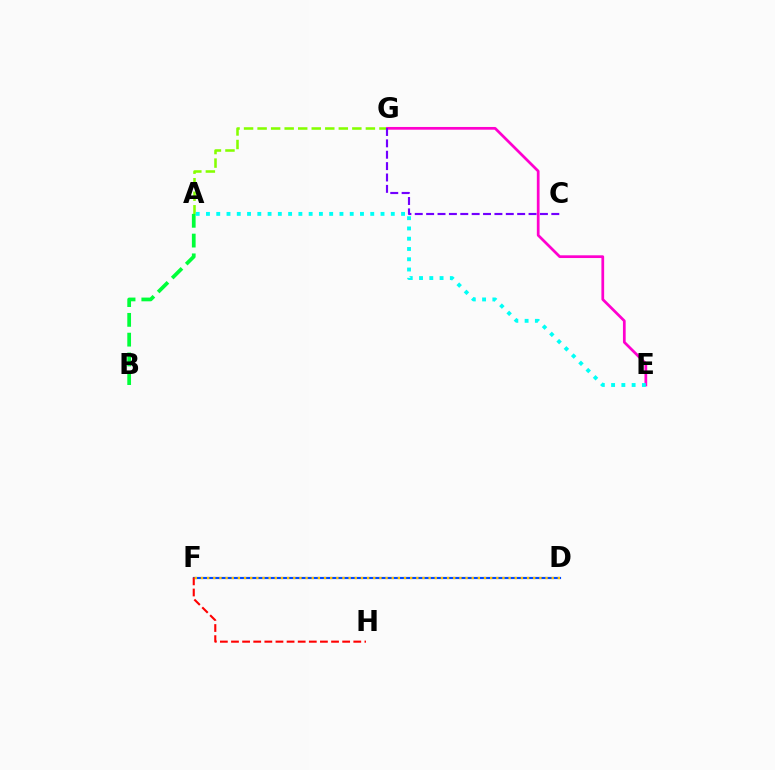{('D', 'F'): [{'color': '#004bff', 'line_style': 'solid', 'thickness': 1.55}, {'color': '#ffbd00', 'line_style': 'dotted', 'thickness': 1.67}], ('A', 'G'): [{'color': '#84ff00', 'line_style': 'dashed', 'thickness': 1.84}], ('E', 'G'): [{'color': '#ff00cf', 'line_style': 'solid', 'thickness': 1.96}], ('A', 'B'): [{'color': '#00ff39', 'line_style': 'dashed', 'thickness': 2.69}], ('F', 'H'): [{'color': '#ff0000', 'line_style': 'dashed', 'thickness': 1.51}], ('A', 'E'): [{'color': '#00fff6', 'line_style': 'dotted', 'thickness': 2.79}], ('C', 'G'): [{'color': '#7200ff', 'line_style': 'dashed', 'thickness': 1.55}]}